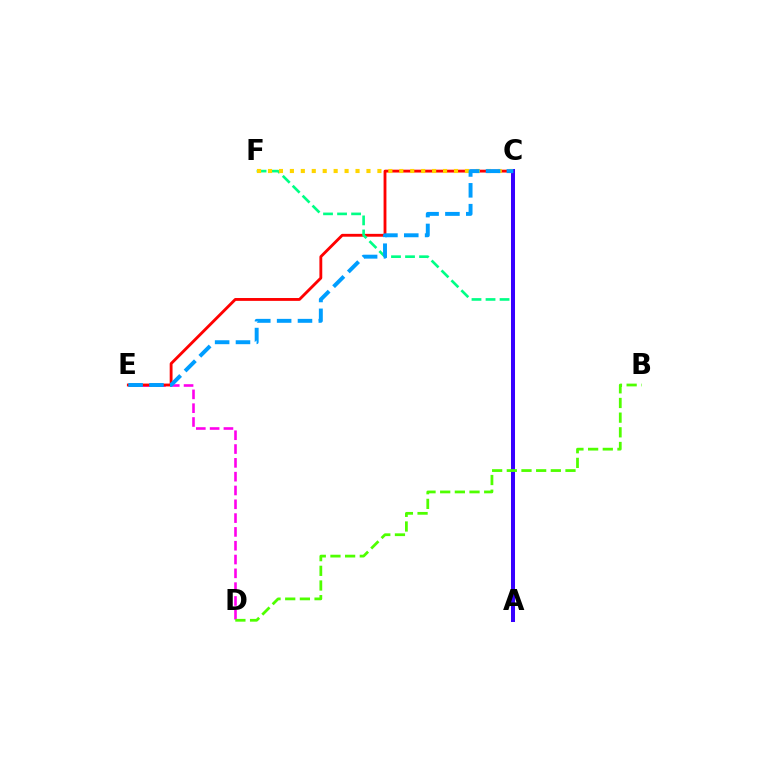{('D', 'E'): [{'color': '#ff00ed', 'line_style': 'dashed', 'thickness': 1.88}], ('C', 'E'): [{'color': '#ff0000', 'line_style': 'solid', 'thickness': 2.05}, {'color': '#009eff', 'line_style': 'dashed', 'thickness': 2.83}], ('A', 'F'): [{'color': '#00ff86', 'line_style': 'dashed', 'thickness': 1.91}], ('A', 'C'): [{'color': '#3700ff', 'line_style': 'solid', 'thickness': 2.89}], ('C', 'F'): [{'color': '#ffd500', 'line_style': 'dotted', 'thickness': 2.97}], ('B', 'D'): [{'color': '#4fff00', 'line_style': 'dashed', 'thickness': 1.99}]}